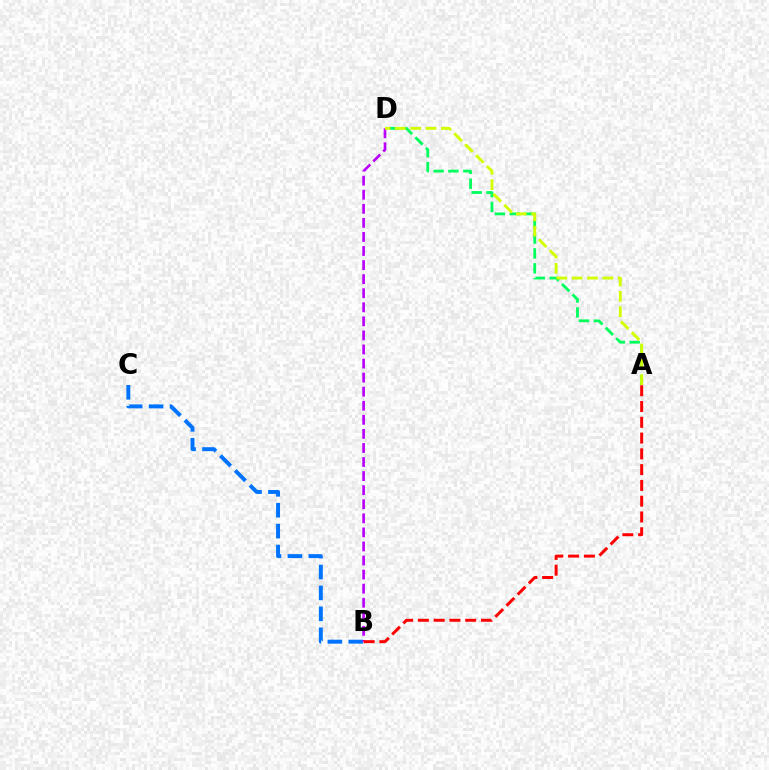{('A', 'D'): [{'color': '#00ff5c', 'line_style': 'dashed', 'thickness': 2.02}, {'color': '#d1ff00', 'line_style': 'dashed', 'thickness': 2.09}], ('B', 'C'): [{'color': '#0074ff', 'line_style': 'dashed', 'thickness': 2.84}], ('B', 'D'): [{'color': '#b900ff', 'line_style': 'dashed', 'thickness': 1.91}], ('A', 'B'): [{'color': '#ff0000', 'line_style': 'dashed', 'thickness': 2.14}]}